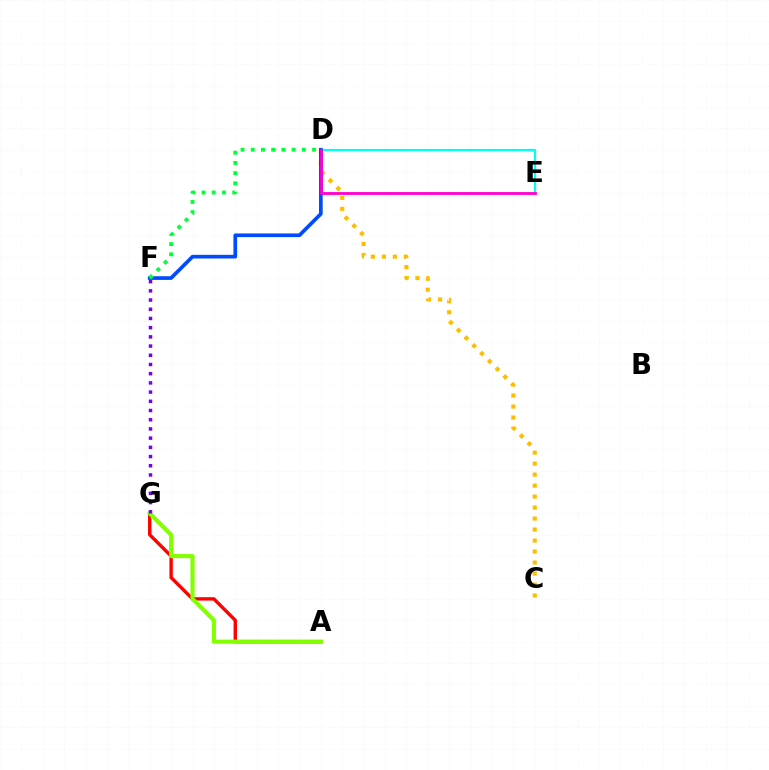{('C', 'D'): [{'color': '#ffbd00', 'line_style': 'dotted', 'thickness': 2.99}], ('D', 'E'): [{'color': '#00fff6', 'line_style': 'solid', 'thickness': 1.58}, {'color': '#ff00cf', 'line_style': 'solid', 'thickness': 2.03}], ('A', 'G'): [{'color': '#ff0000', 'line_style': 'solid', 'thickness': 2.44}, {'color': '#84ff00', 'line_style': 'solid', 'thickness': 2.96}], ('D', 'F'): [{'color': '#004bff', 'line_style': 'solid', 'thickness': 2.65}, {'color': '#00ff39', 'line_style': 'dotted', 'thickness': 2.78}], ('F', 'G'): [{'color': '#7200ff', 'line_style': 'dotted', 'thickness': 2.5}]}